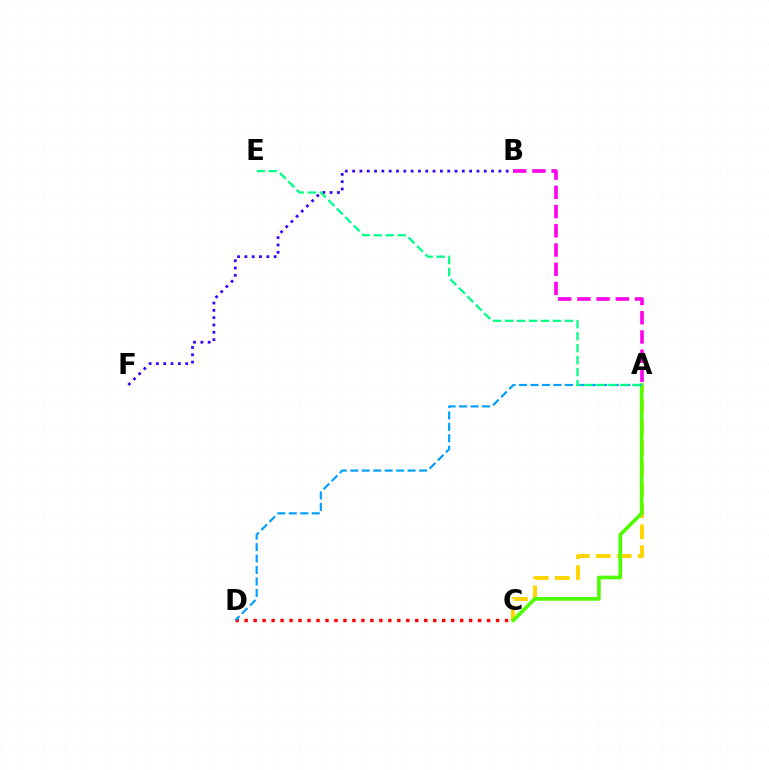{('A', 'B'): [{'color': '#ff00ed', 'line_style': 'dashed', 'thickness': 2.61}], ('C', 'D'): [{'color': '#ff0000', 'line_style': 'dotted', 'thickness': 2.44}], ('A', 'C'): [{'color': '#ffd500', 'line_style': 'dashed', 'thickness': 2.85}, {'color': '#4fff00', 'line_style': 'solid', 'thickness': 2.64}], ('B', 'F'): [{'color': '#3700ff', 'line_style': 'dotted', 'thickness': 1.99}], ('A', 'D'): [{'color': '#009eff', 'line_style': 'dashed', 'thickness': 1.56}], ('A', 'E'): [{'color': '#00ff86', 'line_style': 'dashed', 'thickness': 1.62}]}